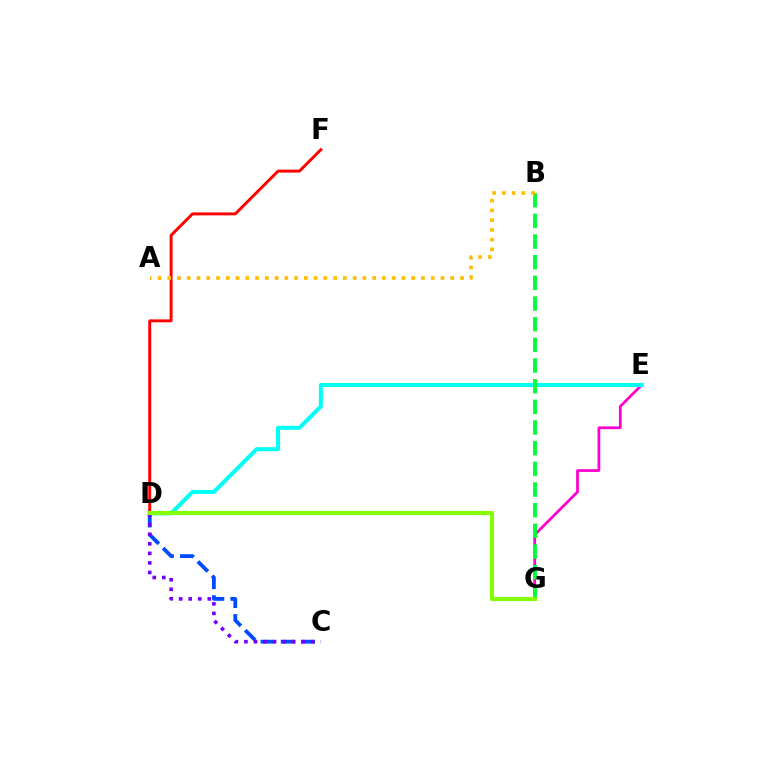{('E', 'G'): [{'color': '#ff00cf', 'line_style': 'solid', 'thickness': 1.97}], ('D', 'E'): [{'color': '#00fff6', 'line_style': 'solid', 'thickness': 2.88}], ('B', 'G'): [{'color': '#00ff39', 'line_style': 'dashed', 'thickness': 2.81}], ('C', 'D'): [{'color': '#004bff', 'line_style': 'dashed', 'thickness': 2.74}, {'color': '#7200ff', 'line_style': 'dotted', 'thickness': 2.6}], ('D', 'F'): [{'color': '#ff0000', 'line_style': 'solid', 'thickness': 2.11}], ('A', 'B'): [{'color': '#ffbd00', 'line_style': 'dotted', 'thickness': 2.65}], ('D', 'G'): [{'color': '#84ff00', 'line_style': 'solid', 'thickness': 2.96}]}